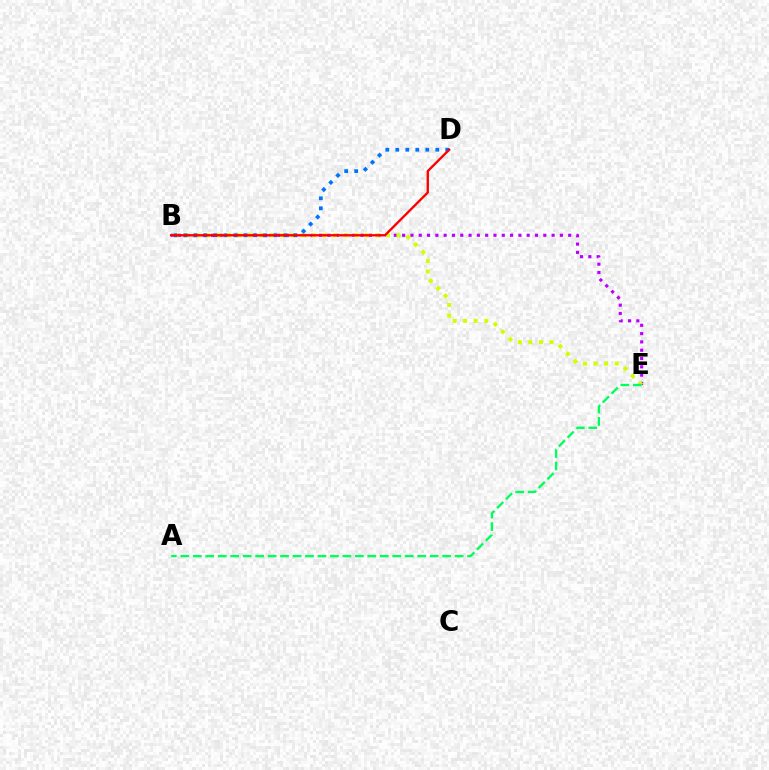{('B', 'E'): [{'color': '#b900ff', 'line_style': 'dotted', 'thickness': 2.26}, {'color': '#d1ff00', 'line_style': 'dotted', 'thickness': 2.88}], ('B', 'D'): [{'color': '#0074ff', 'line_style': 'dotted', 'thickness': 2.72}, {'color': '#ff0000', 'line_style': 'solid', 'thickness': 1.69}], ('A', 'E'): [{'color': '#00ff5c', 'line_style': 'dashed', 'thickness': 1.69}]}